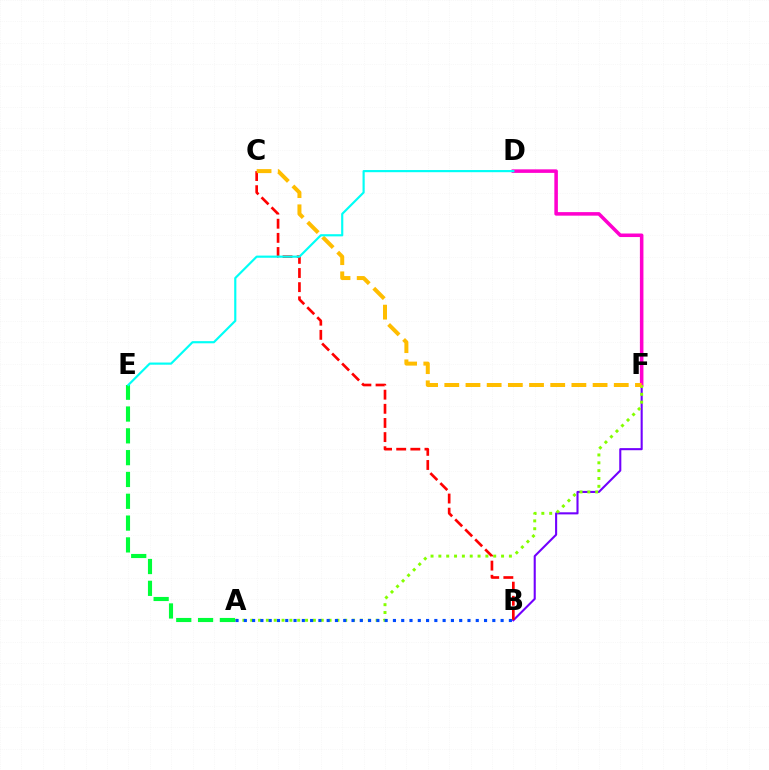{('B', 'F'): [{'color': '#7200ff', 'line_style': 'solid', 'thickness': 1.5}], ('D', 'F'): [{'color': '#ff00cf', 'line_style': 'solid', 'thickness': 2.55}], ('A', 'F'): [{'color': '#84ff00', 'line_style': 'dotted', 'thickness': 2.13}], ('A', 'B'): [{'color': '#004bff', 'line_style': 'dotted', 'thickness': 2.25}], ('B', 'C'): [{'color': '#ff0000', 'line_style': 'dashed', 'thickness': 1.92}], ('A', 'E'): [{'color': '#00ff39', 'line_style': 'dashed', 'thickness': 2.96}], ('C', 'F'): [{'color': '#ffbd00', 'line_style': 'dashed', 'thickness': 2.88}], ('D', 'E'): [{'color': '#00fff6', 'line_style': 'solid', 'thickness': 1.56}]}